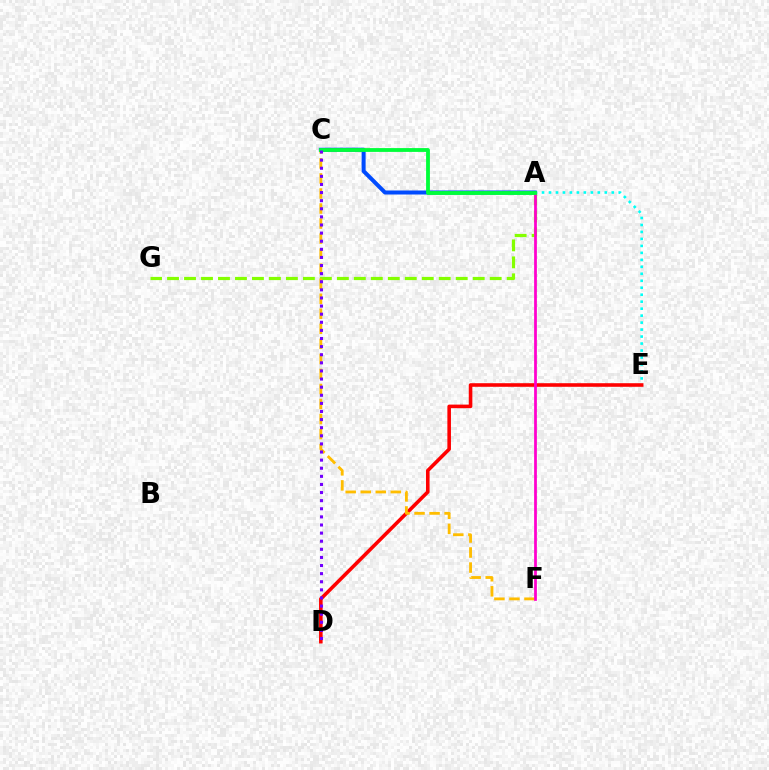{('A', 'G'): [{'color': '#84ff00', 'line_style': 'dashed', 'thickness': 2.31}], ('A', 'E'): [{'color': '#00fff6', 'line_style': 'dotted', 'thickness': 1.9}], ('D', 'E'): [{'color': '#ff0000', 'line_style': 'solid', 'thickness': 2.58}], ('A', 'C'): [{'color': '#004bff', 'line_style': 'solid', 'thickness': 2.89}, {'color': '#00ff39', 'line_style': 'solid', 'thickness': 2.74}], ('C', 'F'): [{'color': '#ffbd00', 'line_style': 'dashed', 'thickness': 2.04}], ('A', 'F'): [{'color': '#ff00cf', 'line_style': 'solid', 'thickness': 1.99}], ('C', 'D'): [{'color': '#7200ff', 'line_style': 'dotted', 'thickness': 2.2}]}